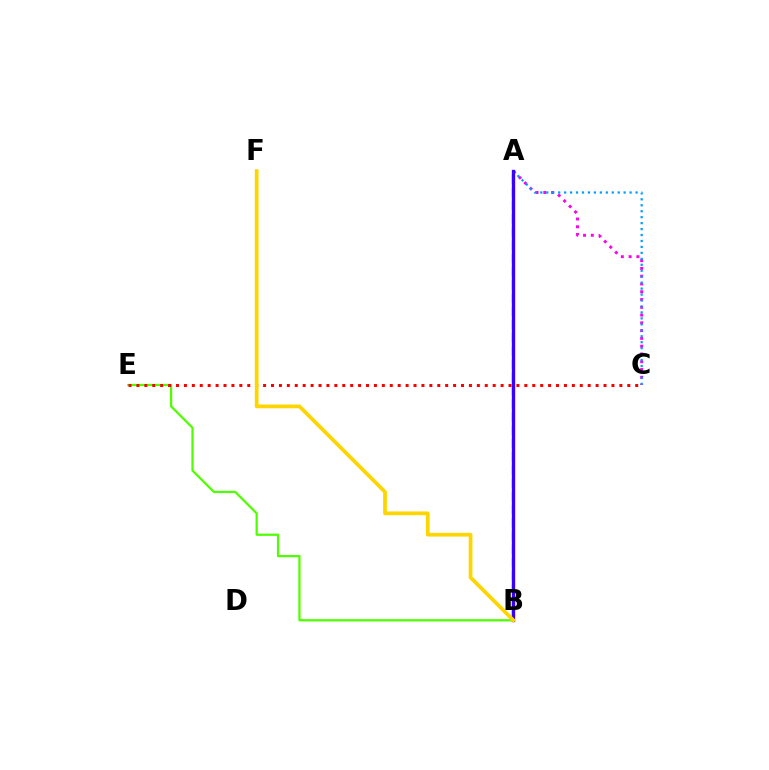{('B', 'E'): [{'color': '#4fff00', 'line_style': 'solid', 'thickness': 1.62}], ('A', 'C'): [{'color': '#ff00ed', 'line_style': 'dotted', 'thickness': 2.11}, {'color': '#009eff', 'line_style': 'dotted', 'thickness': 1.62}], ('A', 'B'): [{'color': '#00ff86', 'line_style': 'dashed', 'thickness': 1.8}, {'color': '#3700ff', 'line_style': 'solid', 'thickness': 2.4}], ('C', 'E'): [{'color': '#ff0000', 'line_style': 'dotted', 'thickness': 2.15}], ('B', 'F'): [{'color': '#ffd500', 'line_style': 'solid', 'thickness': 2.7}]}